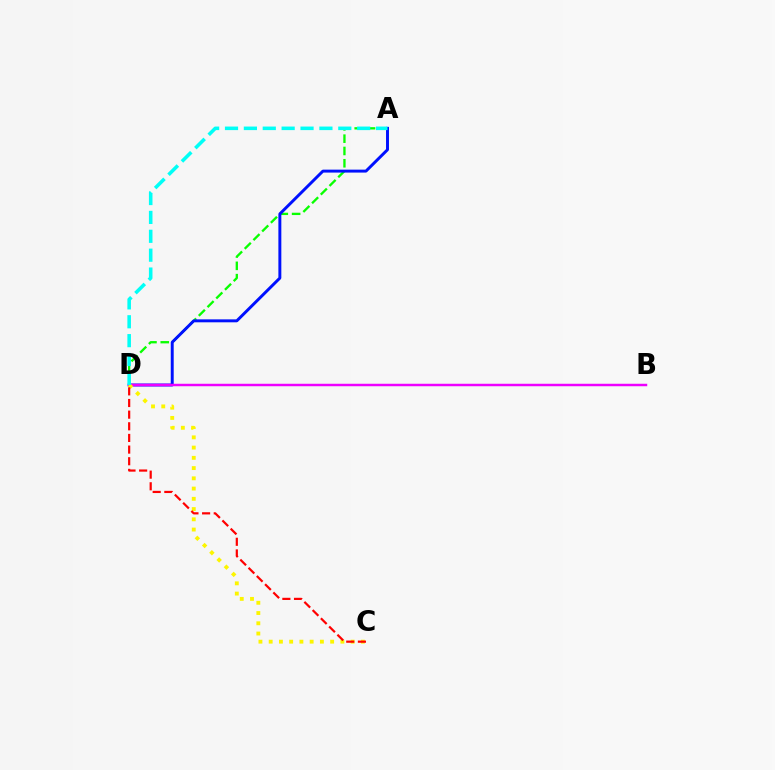{('A', 'D'): [{'color': '#08ff00', 'line_style': 'dashed', 'thickness': 1.67}, {'color': '#0010ff', 'line_style': 'solid', 'thickness': 2.12}, {'color': '#00fff6', 'line_style': 'dashed', 'thickness': 2.57}], ('B', 'D'): [{'color': '#ee00ff', 'line_style': 'solid', 'thickness': 1.78}], ('C', 'D'): [{'color': '#fcf500', 'line_style': 'dotted', 'thickness': 2.78}, {'color': '#ff0000', 'line_style': 'dashed', 'thickness': 1.58}]}